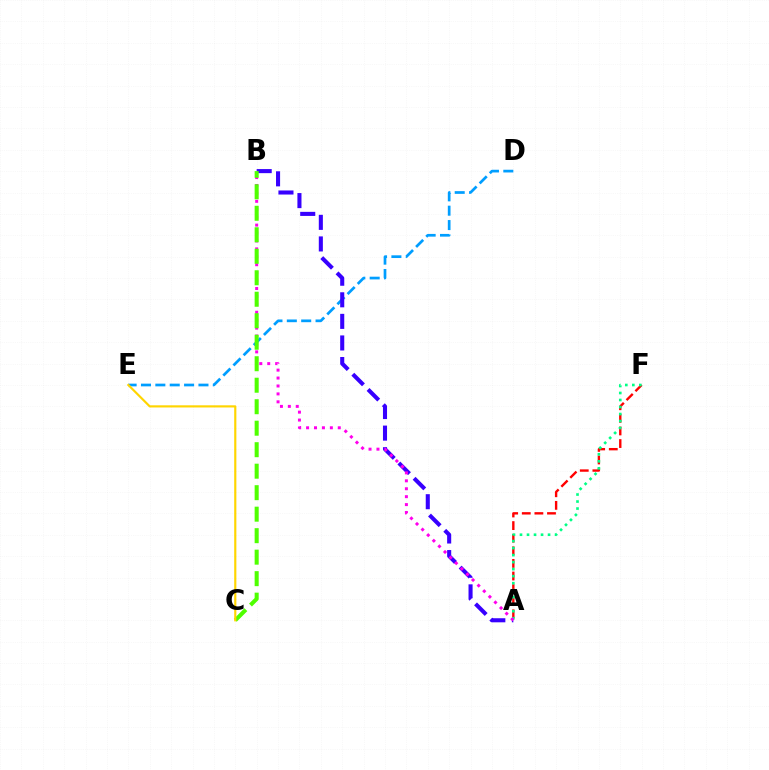{('A', 'F'): [{'color': '#ff0000', 'line_style': 'dashed', 'thickness': 1.71}, {'color': '#00ff86', 'line_style': 'dotted', 'thickness': 1.91}], ('D', 'E'): [{'color': '#009eff', 'line_style': 'dashed', 'thickness': 1.95}], ('A', 'B'): [{'color': '#3700ff', 'line_style': 'dashed', 'thickness': 2.93}, {'color': '#ff00ed', 'line_style': 'dotted', 'thickness': 2.15}], ('B', 'C'): [{'color': '#4fff00', 'line_style': 'dashed', 'thickness': 2.92}], ('C', 'E'): [{'color': '#ffd500', 'line_style': 'solid', 'thickness': 1.56}]}